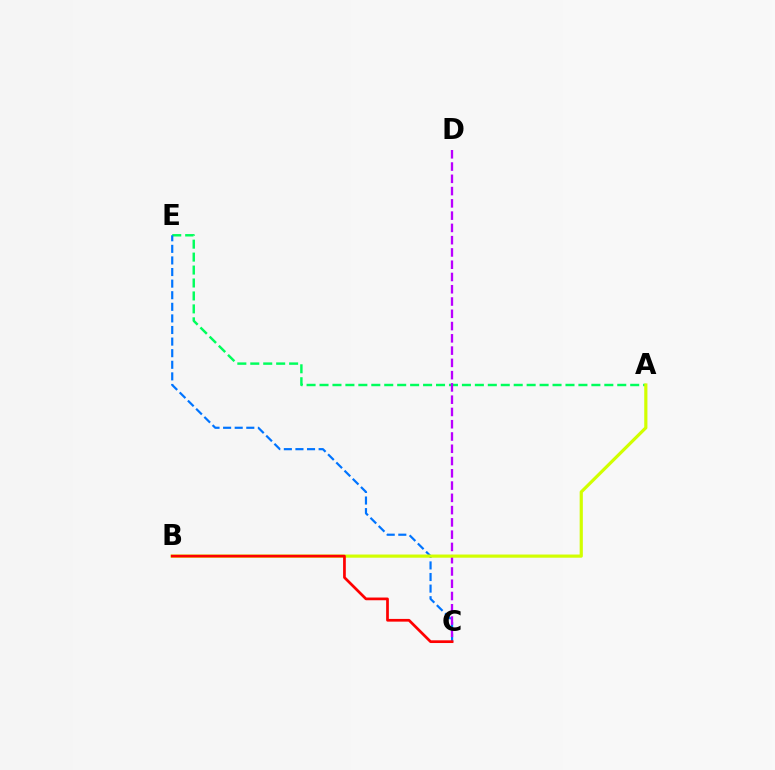{('A', 'E'): [{'color': '#00ff5c', 'line_style': 'dashed', 'thickness': 1.76}], ('C', 'E'): [{'color': '#0074ff', 'line_style': 'dashed', 'thickness': 1.57}], ('C', 'D'): [{'color': '#b900ff', 'line_style': 'dashed', 'thickness': 1.67}], ('A', 'B'): [{'color': '#d1ff00', 'line_style': 'solid', 'thickness': 2.29}], ('B', 'C'): [{'color': '#ff0000', 'line_style': 'solid', 'thickness': 1.96}]}